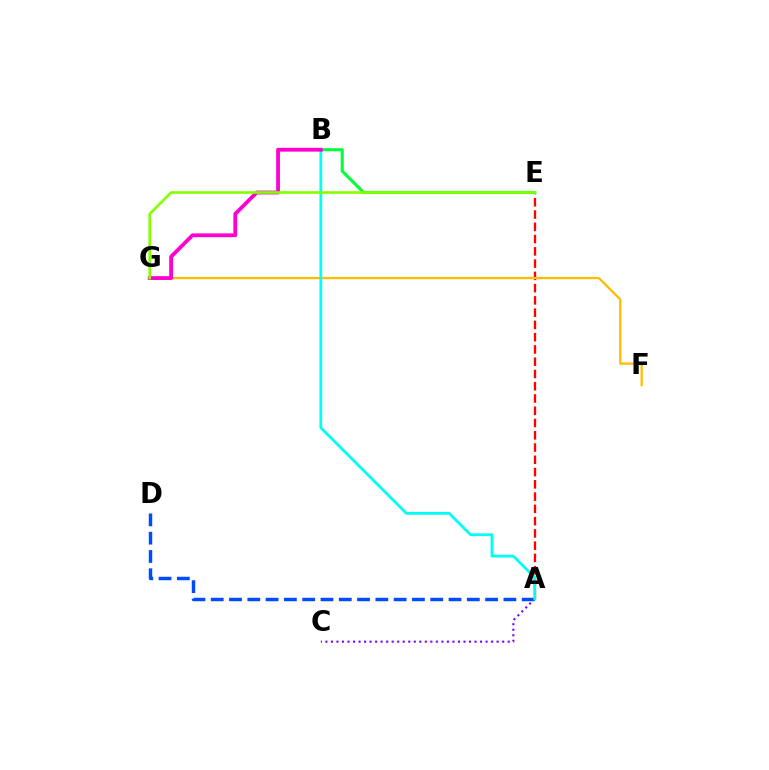{('A', 'E'): [{'color': '#ff0000', 'line_style': 'dashed', 'thickness': 1.67}], ('A', 'D'): [{'color': '#004bff', 'line_style': 'dashed', 'thickness': 2.48}], ('F', 'G'): [{'color': '#ffbd00', 'line_style': 'solid', 'thickness': 1.65}], ('A', 'C'): [{'color': '#7200ff', 'line_style': 'dotted', 'thickness': 1.5}], ('A', 'B'): [{'color': '#00fff6', 'line_style': 'solid', 'thickness': 2.02}], ('B', 'E'): [{'color': '#00ff39', 'line_style': 'solid', 'thickness': 2.22}], ('B', 'G'): [{'color': '#ff00cf', 'line_style': 'solid', 'thickness': 2.74}], ('E', 'G'): [{'color': '#84ff00', 'line_style': 'solid', 'thickness': 1.9}]}